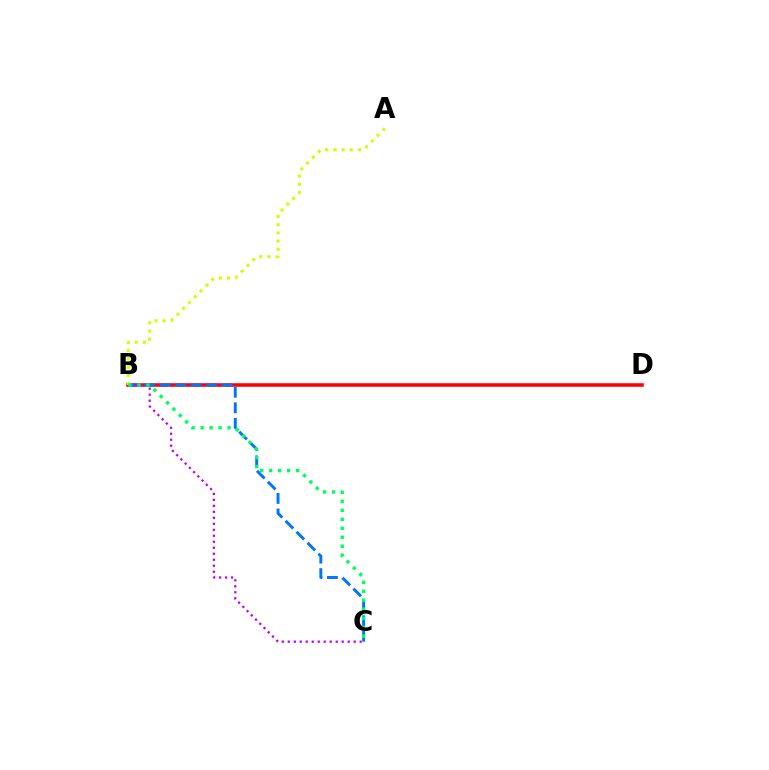{('B', 'D'): [{'color': '#ff0000', 'line_style': 'solid', 'thickness': 2.55}], ('B', 'C'): [{'color': '#0074ff', 'line_style': 'dashed', 'thickness': 2.1}, {'color': '#b900ff', 'line_style': 'dotted', 'thickness': 1.63}, {'color': '#00ff5c', 'line_style': 'dotted', 'thickness': 2.44}], ('A', 'B'): [{'color': '#d1ff00', 'line_style': 'dotted', 'thickness': 2.23}]}